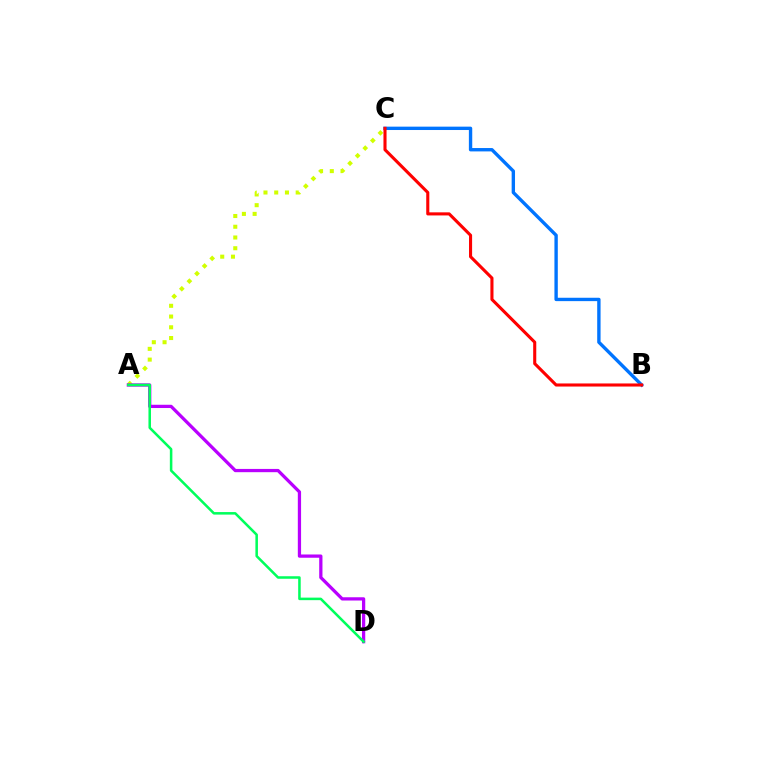{('A', 'C'): [{'color': '#d1ff00', 'line_style': 'dotted', 'thickness': 2.92}], ('B', 'C'): [{'color': '#0074ff', 'line_style': 'solid', 'thickness': 2.43}, {'color': '#ff0000', 'line_style': 'solid', 'thickness': 2.22}], ('A', 'D'): [{'color': '#b900ff', 'line_style': 'solid', 'thickness': 2.35}, {'color': '#00ff5c', 'line_style': 'solid', 'thickness': 1.82}]}